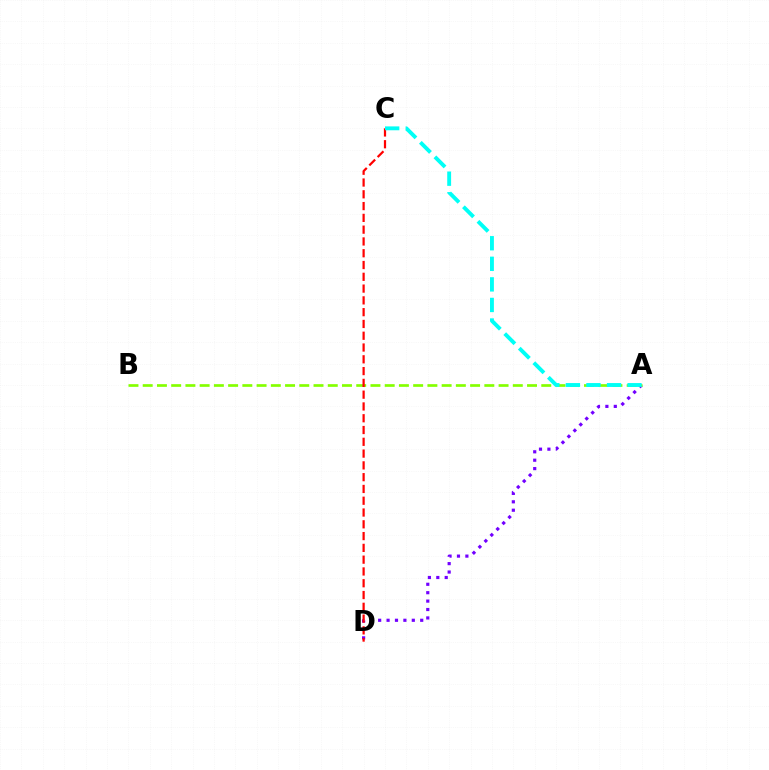{('A', 'D'): [{'color': '#7200ff', 'line_style': 'dotted', 'thickness': 2.29}], ('A', 'B'): [{'color': '#84ff00', 'line_style': 'dashed', 'thickness': 1.93}], ('C', 'D'): [{'color': '#ff0000', 'line_style': 'dashed', 'thickness': 1.6}], ('A', 'C'): [{'color': '#00fff6', 'line_style': 'dashed', 'thickness': 2.79}]}